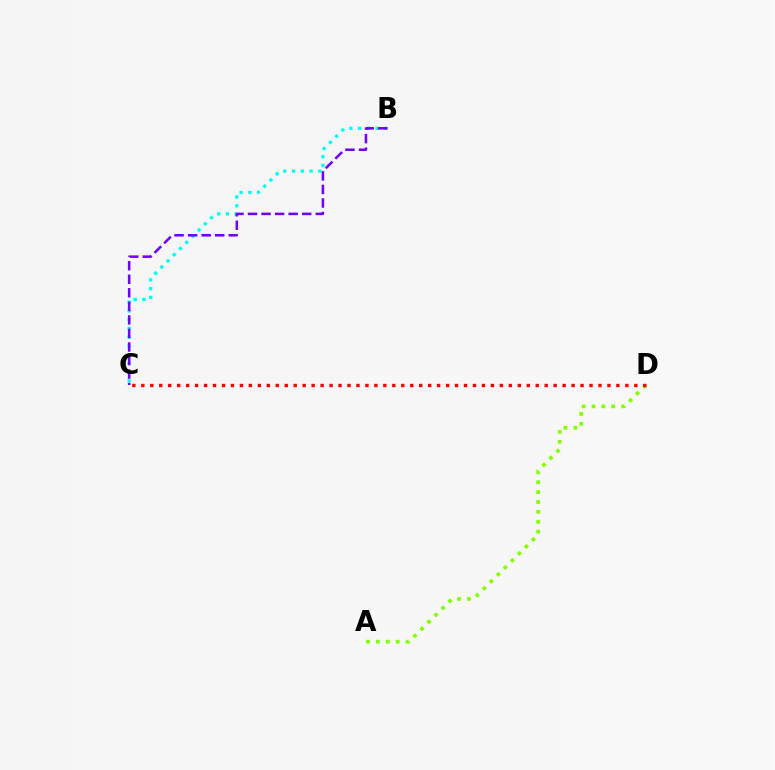{('B', 'C'): [{'color': '#00fff6', 'line_style': 'dotted', 'thickness': 2.38}, {'color': '#7200ff', 'line_style': 'dashed', 'thickness': 1.84}], ('A', 'D'): [{'color': '#84ff00', 'line_style': 'dotted', 'thickness': 2.68}], ('C', 'D'): [{'color': '#ff0000', 'line_style': 'dotted', 'thickness': 2.44}]}